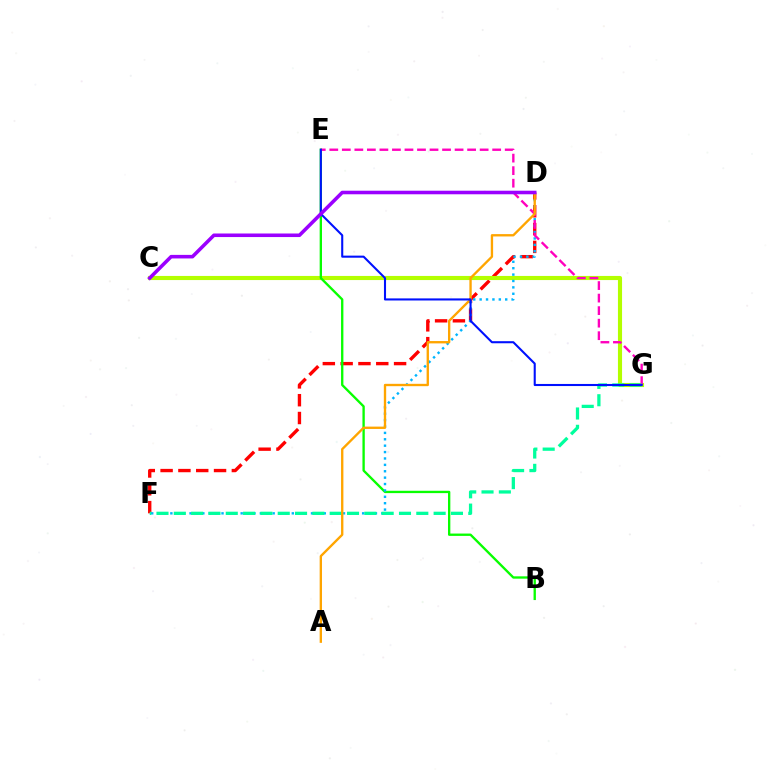{('D', 'F'): [{'color': '#ff0000', 'line_style': 'dashed', 'thickness': 2.42}, {'color': '#00b5ff', 'line_style': 'dotted', 'thickness': 1.74}], ('C', 'G'): [{'color': '#b3ff00', 'line_style': 'solid', 'thickness': 2.96}], ('B', 'E'): [{'color': '#08ff00', 'line_style': 'solid', 'thickness': 1.69}], ('E', 'G'): [{'color': '#ff00bd', 'line_style': 'dashed', 'thickness': 1.7}, {'color': '#0010ff', 'line_style': 'solid', 'thickness': 1.5}], ('F', 'G'): [{'color': '#00ff9d', 'line_style': 'dashed', 'thickness': 2.35}], ('A', 'D'): [{'color': '#ffa500', 'line_style': 'solid', 'thickness': 1.69}], ('C', 'D'): [{'color': '#9b00ff', 'line_style': 'solid', 'thickness': 2.57}]}